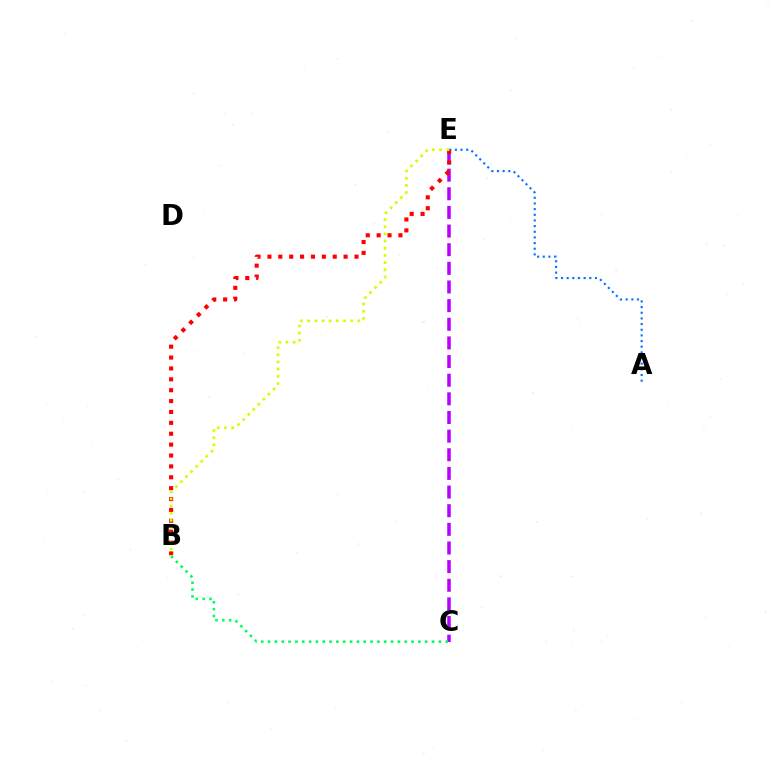{('C', 'E'): [{'color': '#b900ff', 'line_style': 'dashed', 'thickness': 2.53}], ('B', 'E'): [{'color': '#ff0000', 'line_style': 'dotted', 'thickness': 2.96}, {'color': '#d1ff00', 'line_style': 'dotted', 'thickness': 1.95}], ('A', 'E'): [{'color': '#0074ff', 'line_style': 'dotted', 'thickness': 1.54}], ('B', 'C'): [{'color': '#00ff5c', 'line_style': 'dotted', 'thickness': 1.86}]}